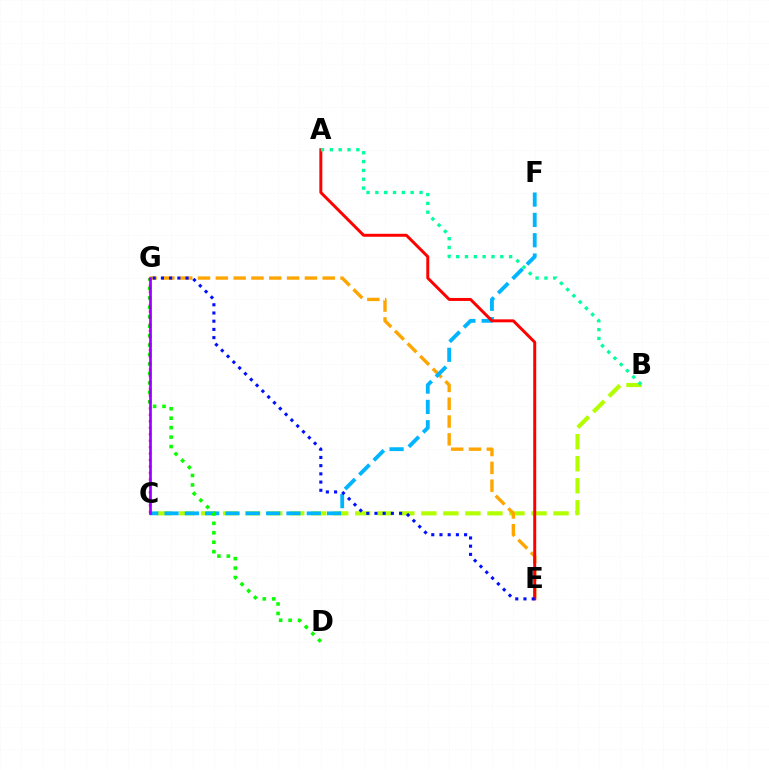{('B', 'C'): [{'color': '#b3ff00', 'line_style': 'dashed', 'thickness': 2.99}], ('E', 'G'): [{'color': '#ffa500', 'line_style': 'dashed', 'thickness': 2.42}, {'color': '#0010ff', 'line_style': 'dotted', 'thickness': 2.23}], ('C', 'F'): [{'color': '#00b5ff', 'line_style': 'dashed', 'thickness': 2.76}], ('A', 'E'): [{'color': '#ff0000', 'line_style': 'solid', 'thickness': 2.14}], ('D', 'G'): [{'color': '#08ff00', 'line_style': 'dotted', 'thickness': 2.57}], ('C', 'G'): [{'color': '#ff00bd', 'line_style': 'dotted', 'thickness': 1.76}, {'color': '#9b00ff', 'line_style': 'solid', 'thickness': 1.94}], ('A', 'B'): [{'color': '#00ff9d', 'line_style': 'dotted', 'thickness': 2.4}]}